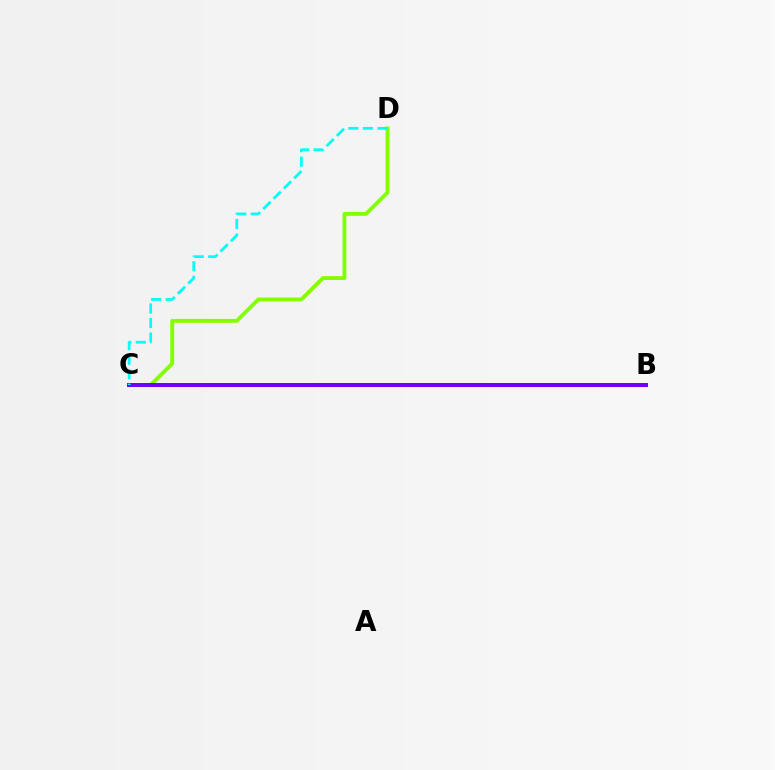{('B', 'C'): [{'color': '#ff0000', 'line_style': 'solid', 'thickness': 2.11}, {'color': '#7200ff', 'line_style': 'solid', 'thickness': 2.87}], ('C', 'D'): [{'color': '#84ff00', 'line_style': 'solid', 'thickness': 2.78}, {'color': '#00fff6', 'line_style': 'dashed', 'thickness': 1.98}]}